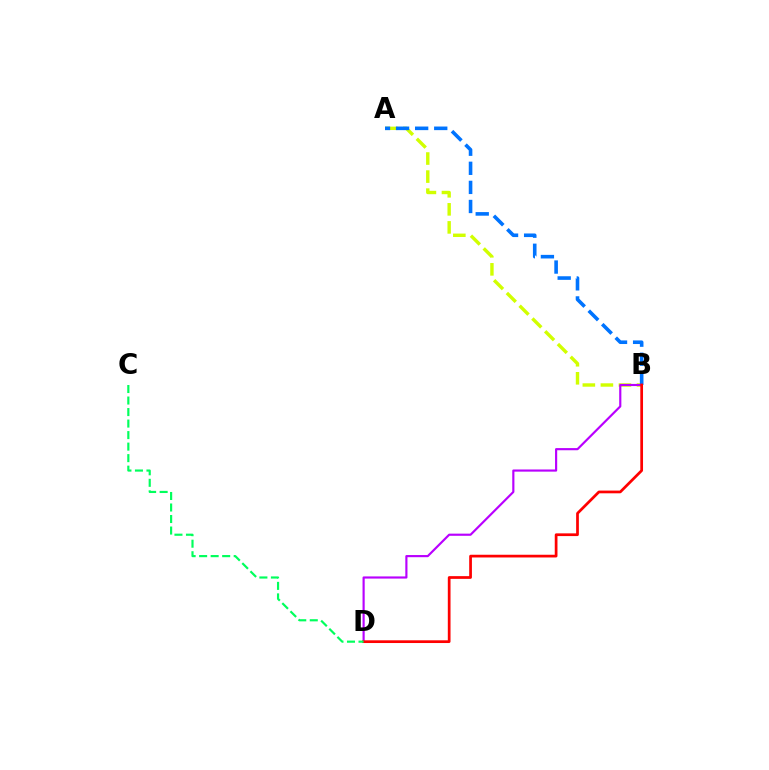{('A', 'B'): [{'color': '#d1ff00', 'line_style': 'dashed', 'thickness': 2.45}, {'color': '#0074ff', 'line_style': 'dashed', 'thickness': 2.59}], ('B', 'D'): [{'color': '#b900ff', 'line_style': 'solid', 'thickness': 1.56}, {'color': '#ff0000', 'line_style': 'solid', 'thickness': 1.96}], ('C', 'D'): [{'color': '#00ff5c', 'line_style': 'dashed', 'thickness': 1.56}]}